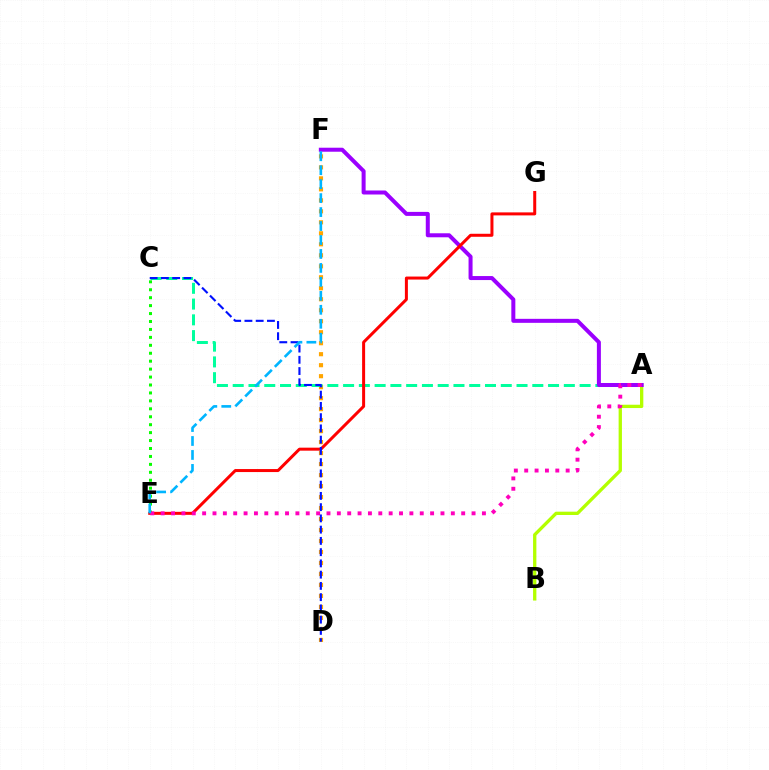{('C', 'E'): [{'color': '#08ff00', 'line_style': 'dotted', 'thickness': 2.16}], ('D', 'F'): [{'color': '#ffa500', 'line_style': 'dotted', 'thickness': 2.99}], ('A', 'B'): [{'color': '#b3ff00', 'line_style': 'solid', 'thickness': 2.39}], ('A', 'C'): [{'color': '#00ff9d', 'line_style': 'dashed', 'thickness': 2.14}], ('A', 'F'): [{'color': '#9b00ff', 'line_style': 'solid', 'thickness': 2.88}], ('E', 'G'): [{'color': '#ff0000', 'line_style': 'solid', 'thickness': 2.17}], ('A', 'E'): [{'color': '#ff00bd', 'line_style': 'dotted', 'thickness': 2.82}], ('C', 'D'): [{'color': '#0010ff', 'line_style': 'dashed', 'thickness': 1.53}], ('E', 'F'): [{'color': '#00b5ff', 'line_style': 'dashed', 'thickness': 1.9}]}